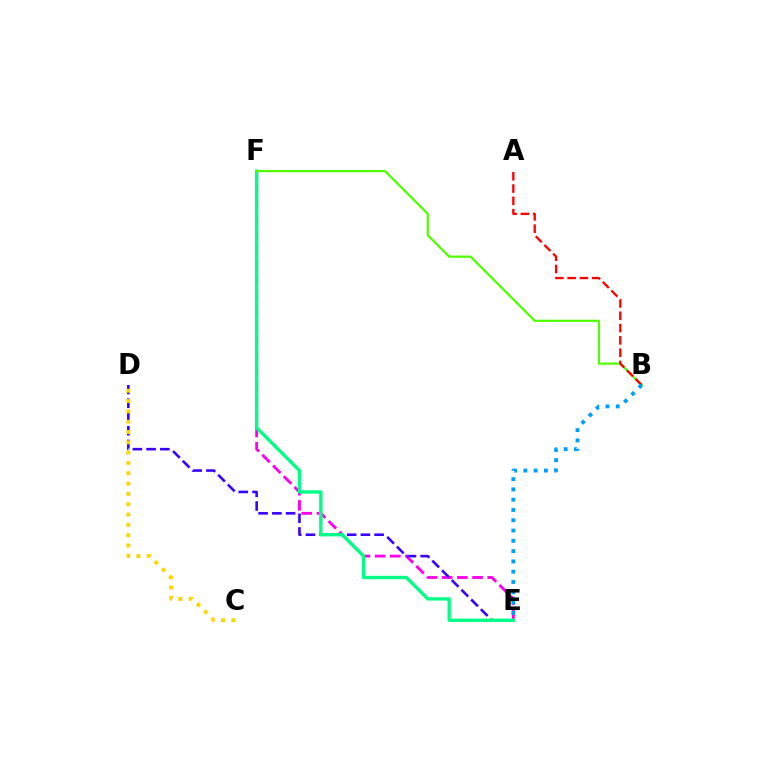{('E', 'F'): [{'color': '#ff00ed', 'line_style': 'dashed', 'thickness': 2.06}, {'color': '#00ff86', 'line_style': 'solid', 'thickness': 2.42}], ('D', 'E'): [{'color': '#3700ff', 'line_style': 'dashed', 'thickness': 1.87}], ('C', 'D'): [{'color': '#ffd500', 'line_style': 'dotted', 'thickness': 2.8}], ('B', 'F'): [{'color': '#4fff00', 'line_style': 'solid', 'thickness': 1.59}], ('A', 'B'): [{'color': '#ff0000', 'line_style': 'dashed', 'thickness': 1.67}], ('B', 'E'): [{'color': '#009eff', 'line_style': 'dotted', 'thickness': 2.79}]}